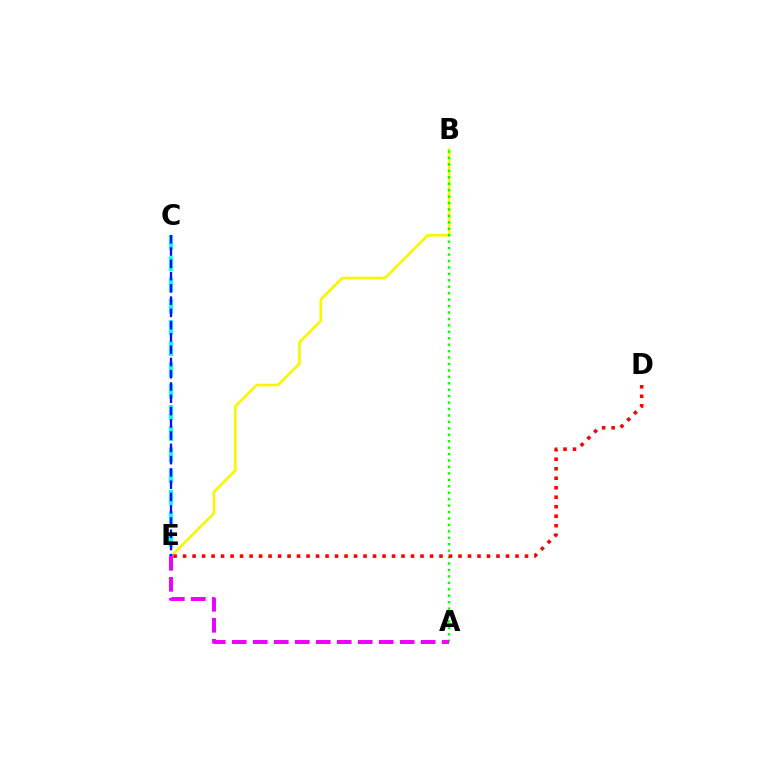{('B', 'E'): [{'color': '#fcf500', 'line_style': 'solid', 'thickness': 1.91}], ('C', 'E'): [{'color': '#00fff6', 'line_style': 'dashed', 'thickness': 2.89}, {'color': '#0010ff', 'line_style': 'dashed', 'thickness': 1.67}], ('A', 'B'): [{'color': '#08ff00', 'line_style': 'dotted', 'thickness': 1.75}], ('D', 'E'): [{'color': '#ff0000', 'line_style': 'dotted', 'thickness': 2.58}], ('A', 'E'): [{'color': '#ee00ff', 'line_style': 'dashed', 'thickness': 2.85}]}